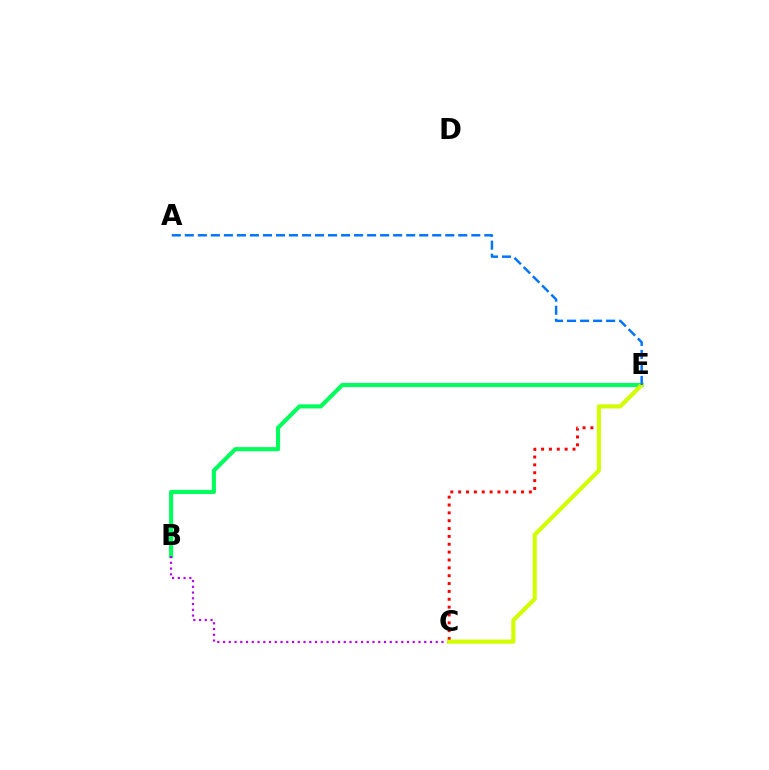{('B', 'E'): [{'color': '#00ff5c', 'line_style': 'solid', 'thickness': 2.96}], ('C', 'E'): [{'color': '#ff0000', 'line_style': 'dotted', 'thickness': 2.13}, {'color': '#d1ff00', 'line_style': 'solid', 'thickness': 2.97}], ('B', 'C'): [{'color': '#b900ff', 'line_style': 'dotted', 'thickness': 1.56}], ('A', 'E'): [{'color': '#0074ff', 'line_style': 'dashed', 'thickness': 1.77}]}